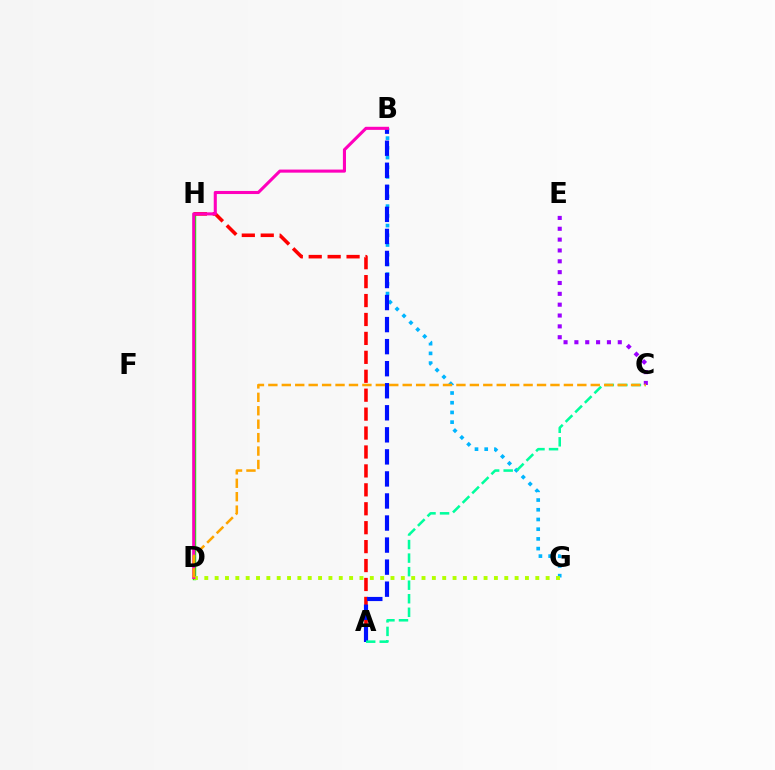{('D', 'H'): [{'color': '#08ff00', 'line_style': 'solid', 'thickness': 2.47}], ('B', 'G'): [{'color': '#00b5ff', 'line_style': 'dotted', 'thickness': 2.64}], ('A', 'H'): [{'color': '#ff0000', 'line_style': 'dashed', 'thickness': 2.57}], ('C', 'E'): [{'color': '#9b00ff', 'line_style': 'dotted', 'thickness': 2.95}], ('D', 'G'): [{'color': '#b3ff00', 'line_style': 'dotted', 'thickness': 2.81}], ('A', 'B'): [{'color': '#0010ff', 'line_style': 'dashed', 'thickness': 3.0}], ('B', 'D'): [{'color': '#ff00bd', 'line_style': 'solid', 'thickness': 2.22}], ('A', 'C'): [{'color': '#00ff9d', 'line_style': 'dashed', 'thickness': 1.84}], ('C', 'D'): [{'color': '#ffa500', 'line_style': 'dashed', 'thickness': 1.82}]}